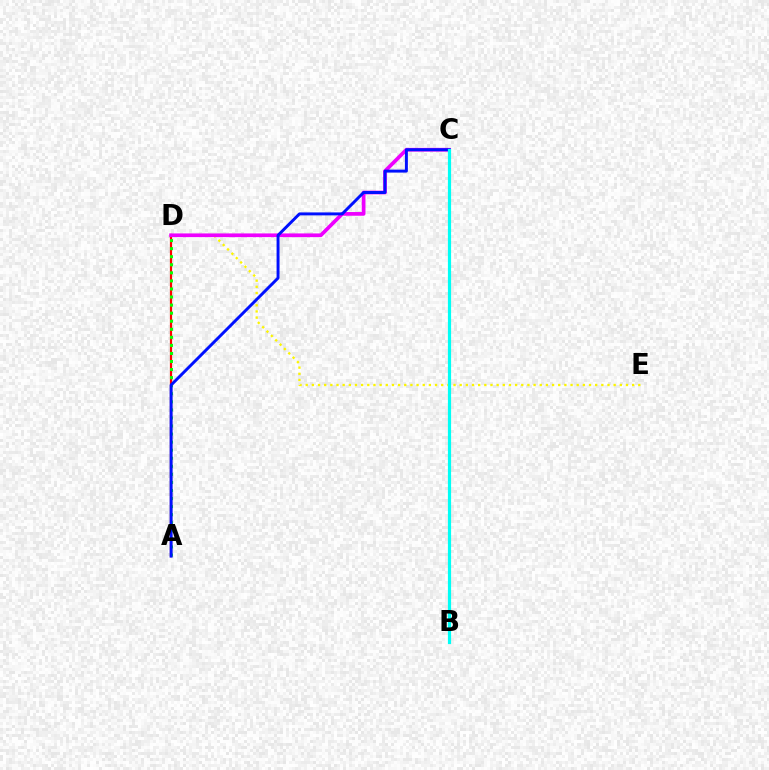{('D', 'E'): [{'color': '#fcf500', 'line_style': 'dotted', 'thickness': 1.67}], ('A', 'D'): [{'color': '#ff0000', 'line_style': 'solid', 'thickness': 1.59}, {'color': '#08ff00', 'line_style': 'dotted', 'thickness': 2.19}], ('C', 'D'): [{'color': '#ee00ff', 'line_style': 'solid', 'thickness': 2.67}], ('A', 'C'): [{'color': '#0010ff', 'line_style': 'solid', 'thickness': 2.13}], ('B', 'C'): [{'color': '#00fff6', 'line_style': 'solid', 'thickness': 2.29}]}